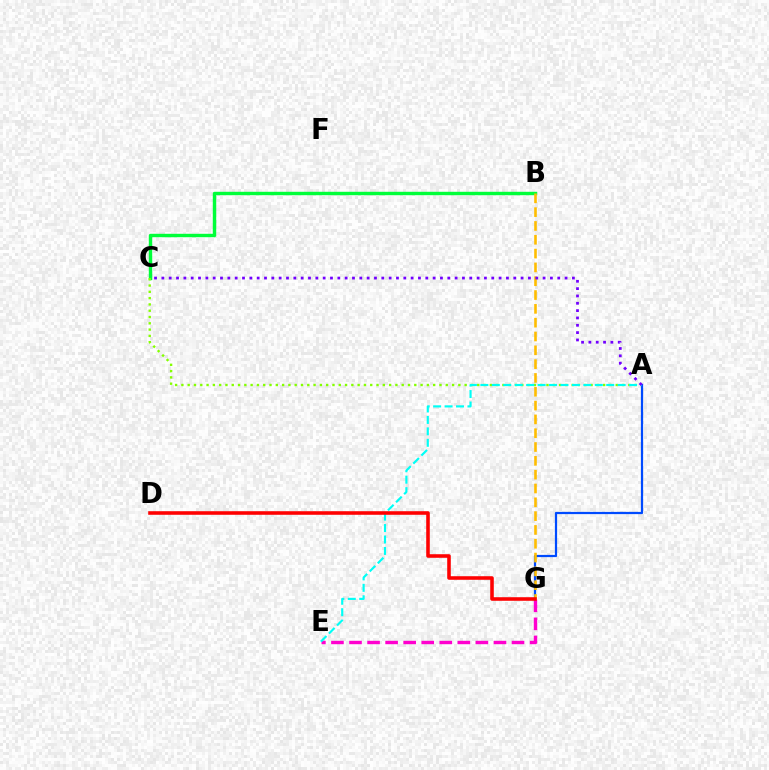{('B', 'C'): [{'color': '#00ff39', 'line_style': 'solid', 'thickness': 2.46}], ('E', 'G'): [{'color': '#ff00cf', 'line_style': 'dashed', 'thickness': 2.45}], ('A', 'C'): [{'color': '#84ff00', 'line_style': 'dotted', 'thickness': 1.71}, {'color': '#7200ff', 'line_style': 'dotted', 'thickness': 1.99}], ('A', 'G'): [{'color': '#004bff', 'line_style': 'solid', 'thickness': 1.6}], ('A', 'E'): [{'color': '#00fff6', 'line_style': 'dashed', 'thickness': 1.55}], ('B', 'G'): [{'color': '#ffbd00', 'line_style': 'dashed', 'thickness': 1.88}], ('D', 'G'): [{'color': '#ff0000', 'line_style': 'solid', 'thickness': 2.57}]}